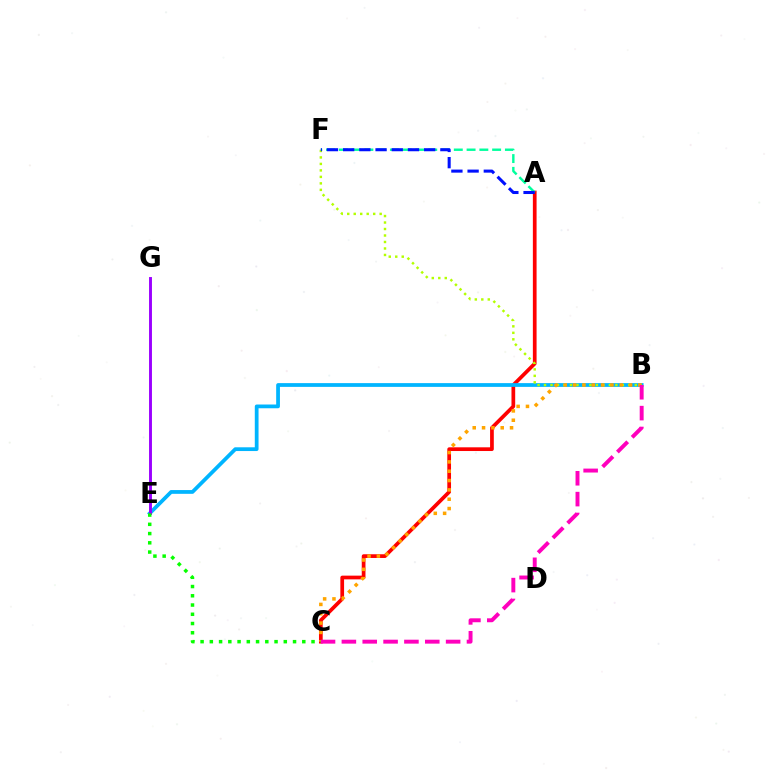{('A', 'C'): [{'color': '#ff0000', 'line_style': 'solid', 'thickness': 2.68}], ('B', 'E'): [{'color': '#00b5ff', 'line_style': 'solid', 'thickness': 2.7}], ('E', 'G'): [{'color': '#9b00ff', 'line_style': 'solid', 'thickness': 2.09}], ('B', 'F'): [{'color': '#b3ff00', 'line_style': 'dotted', 'thickness': 1.76}], ('B', 'C'): [{'color': '#ffa500', 'line_style': 'dotted', 'thickness': 2.53}, {'color': '#ff00bd', 'line_style': 'dashed', 'thickness': 2.83}], ('A', 'F'): [{'color': '#00ff9d', 'line_style': 'dashed', 'thickness': 1.74}, {'color': '#0010ff', 'line_style': 'dashed', 'thickness': 2.2}], ('C', 'E'): [{'color': '#08ff00', 'line_style': 'dotted', 'thickness': 2.51}]}